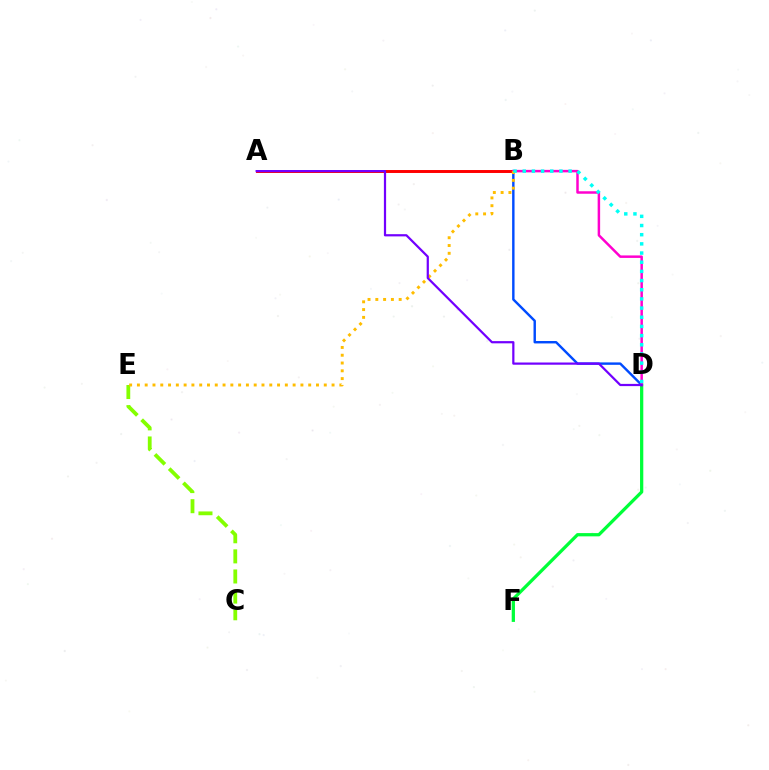{('C', 'E'): [{'color': '#84ff00', 'line_style': 'dashed', 'thickness': 2.73}], ('D', 'F'): [{'color': '#00ff39', 'line_style': 'solid', 'thickness': 2.34}], ('A', 'B'): [{'color': '#ff0000', 'line_style': 'solid', 'thickness': 2.12}], ('B', 'D'): [{'color': '#004bff', 'line_style': 'solid', 'thickness': 1.74}, {'color': '#ff00cf', 'line_style': 'solid', 'thickness': 1.79}, {'color': '#00fff6', 'line_style': 'dotted', 'thickness': 2.49}], ('B', 'E'): [{'color': '#ffbd00', 'line_style': 'dotted', 'thickness': 2.12}], ('A', 'D'): [{'color': '#7200ff', 'line_style': 'solid', 'thickness': 1.6}]}